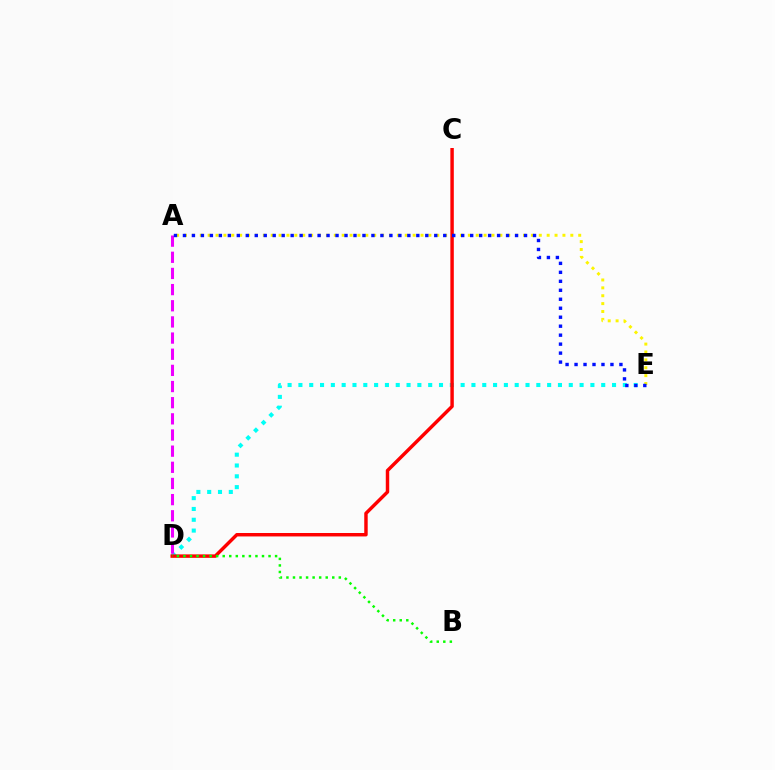{('D', 'E'): [{'color': '#00fff6', 'line_style': 'dotted', 'thickness': 2.94}], ('A', 'E'): [{'color': '#fcf500', 'line_style': 'dotted', 'thickness': 2.14}, {'color': '#0010ff', 'line_style': 'dotted', 'thickness': 2.44}], ('C', 'D'): [{'color': '#ff0000', 'line_style': 'solid', 'thickness': 2.48}], ('A', 'D'): [{'color': '#ee00ff', 'line_style': 'dashed', 'thickness': 2.19}], ('B', 'D'): [{'color': '#08ff00', 'line_style': 'dotted', 'thickness': 1.78}]}